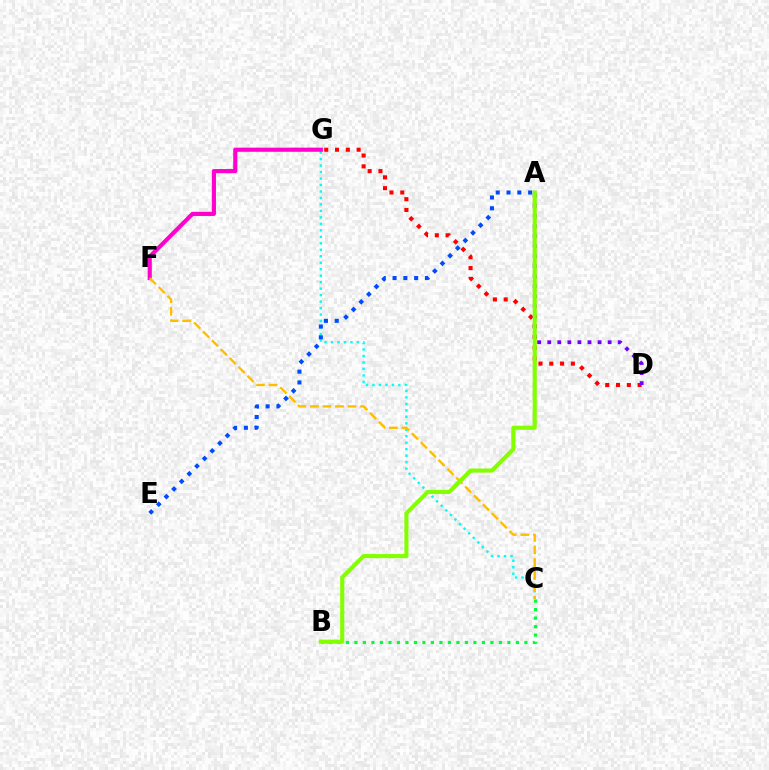{('B', 'C'): [{'color': '#00ff39', 'line_style': 'dotted', 'thickness': 2.31}], ('D', 'G'): [{'color': '#ff0000', 'line_style': 'dotted', 'thickness': 2.93}], ('A', 'D'): [{'color': '#7200ff', 'line_style': 'dotted', 'thickness': 2.73}], ('C', 'G'): [{'color': '#00fff6', 'line_style': 'dotted', 'thickness': 1.76}], ('F', 'G'): [{'color': '#ff00cf', 'line_style': 'solid', 'thickness': 2.98}], ('A', 'E'): [{'color': '#004bff', 'line_style': 'dotted', 'thickness': 2.93}], ('C', 'F'): [{'color': '#ffbd00', 'line_style': 'dashed', 'thickness': 1.71}], ('A', 'B'): [{'color': '#84ff00', 'line_style': 'solid', 'thickness': 2.96}]}